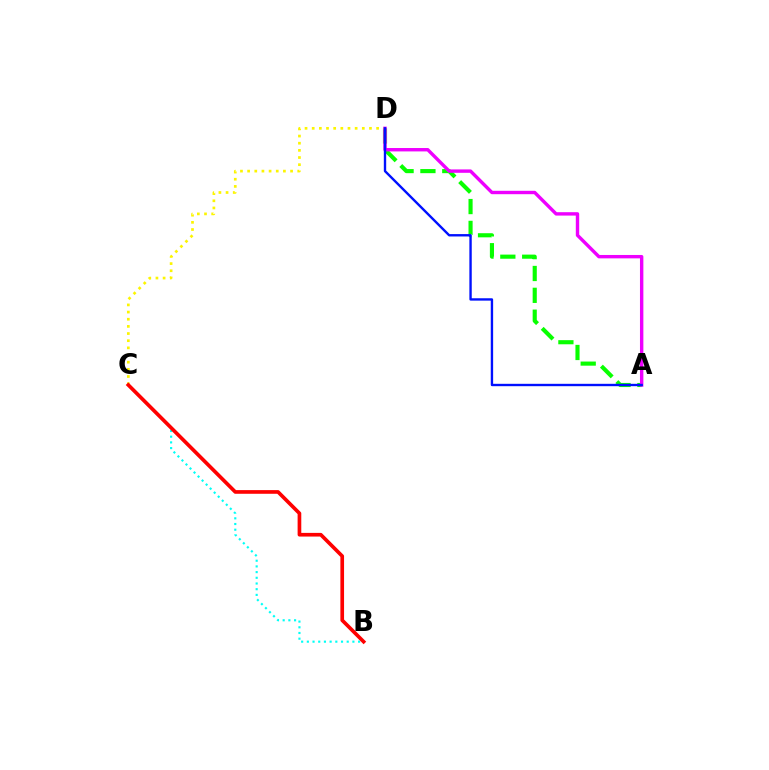{('A', 'D'): [{'color': '#08ff00', 'line_style': 'dashed', 'thickness': 2.97}, {'color': '#ee00ff', 'line_style': 'solid', 'thickness': 2.44}, {'color': '#0010ff', 'line_style': 'solid', 'thickness': 1.71}], ('B', 'C'): [{'color': '#00fff6', 'line_style': 'dotted', 'thickness': 1.55}, {'color': '#ff0000', 'line_style': 'solid', 'thickness': 2.64}], ('C', 'D'): [{'color': '#fcf500', 'line_style': 'dotted', 'thickness': 1.94}]}